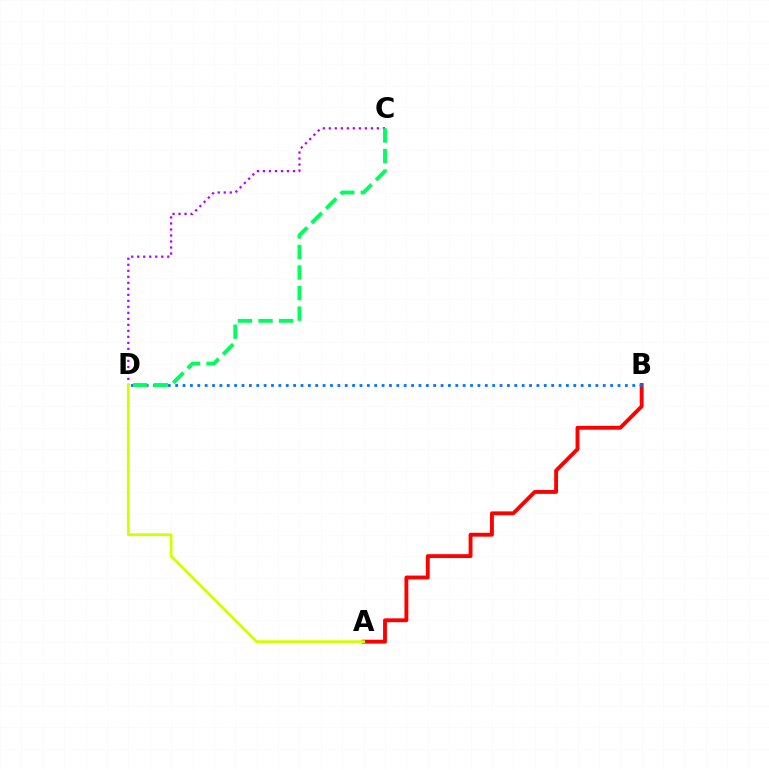{('C', 'D'): [{'color': '#b900ff', 'line_style': 'dotted', 'thickness': 1.63}, {'color': '#00ff5c', 'line_style': 'dashed', 'thickness': 2.79}], ('A', 'B'): [{'color': '#ff0000', 'line_style': 'solid', 'thickness': 2.79}], ('B', 'D'): [{'color': '#0074ff', 'line_style': 'dotted', 'thickness': 2.0}], ('A', 'D'): [{'color': '#d1ff00', 'line_style': 'solid', 'thickness': 2.01}]}